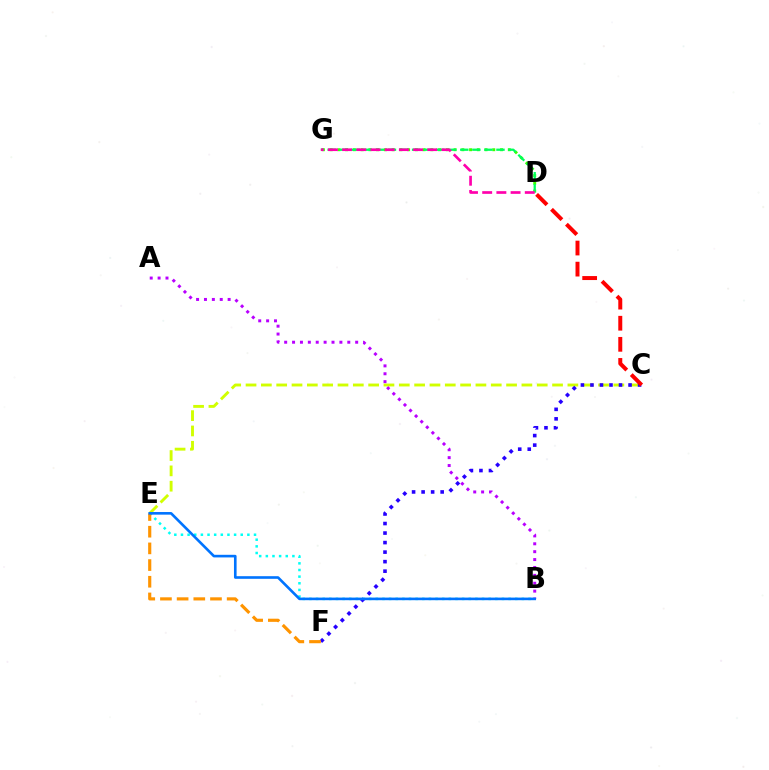{('C', 'E'): [{'color': '#d1ff00', 'line_style': 'dashed', 'thickness': 2.08}], ('A', 'B'): [{'color': '#b900ff', 'line_style': 'dotted', 'thickness': 2.14}], ('D', 'G'): [{'color': '#3dff00', 'line_style': 'dotted', 'thickness': 2.1}, {'color': '#00ff5c', 'line_style': 'dashed', 'thickness': 1.64}, {'color': '#ff00ac', 'line_style': 'dashed', 'thickness': 1.93}], ('B', 'E'): [{'color': '#00fff6', 'line_style': 'dotted', 'thickness': 1.8}, {'color': '#0074ff', 'line_style': 'solid', 'thickness': 1.89}], ('C', 'F'): [{'color': '#2500ff', 'line_style': 'dotted', 'thickness': 2.59}], ('E', 'F'): [{'color': '#ff9400', 'line_style': 'dashed', 'thickness': 2.27}], ('C', 'D'): [{'color': '#ff0000', 'line_style': 'dashed', 'thickness': 2.86}]}